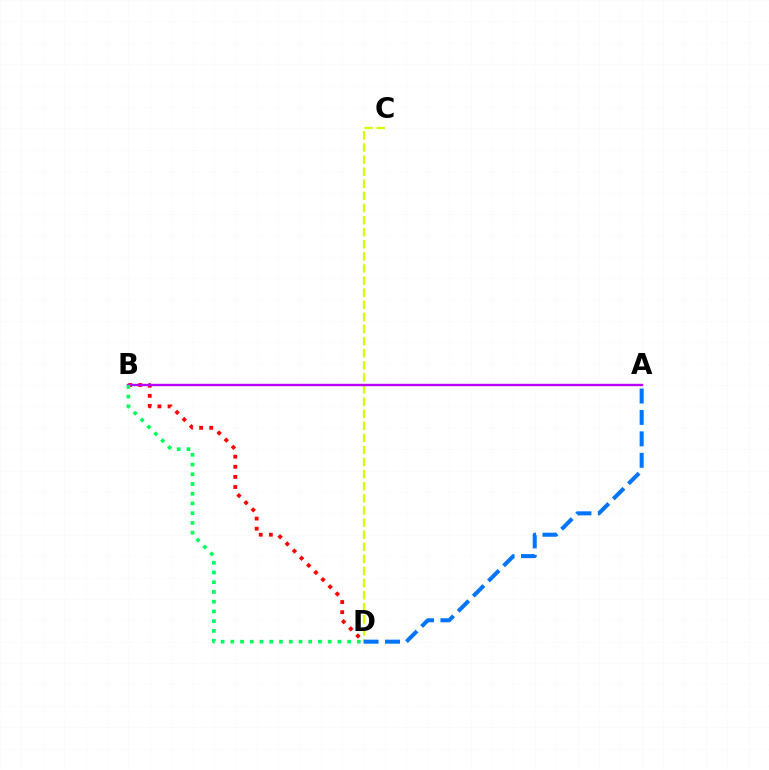{('C', 'D'): [{'color': '#d1ff00', 'line_style': 'dashed', 'thickness': 1.64}], ('B', 'D'): [{'color': '#ff0000', 'line_style': 'dotted', 'thickness': 2.75}, {'color': '#00ff5c', 'line_style': 'dotted', 'thickness': 2.64}], ('A', 'B'): [{'color': '#b900ff', 'line_style': 'solid', 'thickness': 1.72}], ('A', 'D'): [{'color': '#0074ff', 'line_style': 'dashed', 'thickness': 2.91}]}